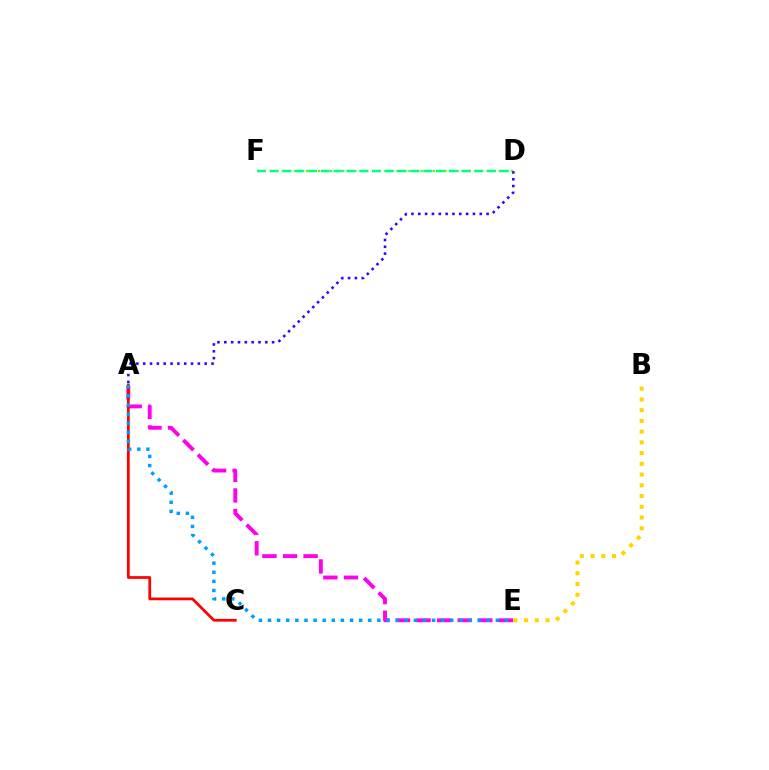{('A', 'E'): [{'color': '#ff00ed', 'line_style': 'dashed', 'thickness': 2.8}, {'color': '#009eff', 'line_style': 'dotted', 'thickness': 2.48}], ('D', 'F'): [{'color': '#4fff00', 'line_style': 'dotted', 'thickness': 1.64}, {'color': '#00ff86', 'line_style': 'dashed', 'thickness': 1.74}], ('A', 'C'): [{'color': '#ff0000', 'line_style': 'solid', 'thickness': 1.98}], ('B', 'E'): [{'color': '#ffd500', 'line_style': 'dotted', 'thickness': 2.92}], ('A', 'D'): [{'color': '#3700ff', 'line_style': 'dotted', 'thickness': 1.86}]}